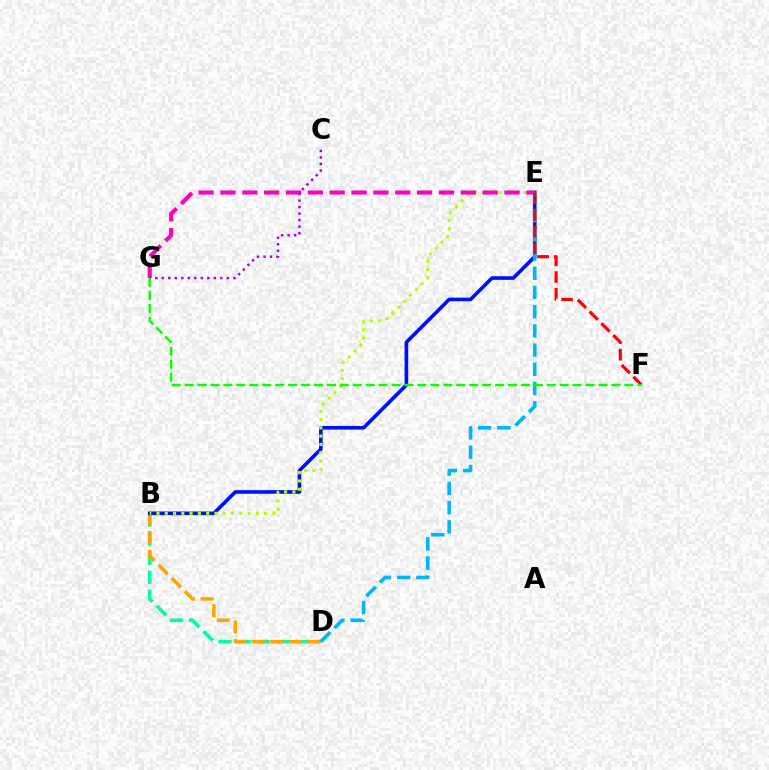{('B', 'D'): [{'color': '#00ff9d', 'line_style': 'dashed', 'thickness': 2.59}, {'color': '#ffa500', 'line_style': 'dashed', 'thickness': 2.55}], ('B', 'E'): [{'color': '#0010ff', 'line_style': 'solid', 'thickness': 2.62}, {'color': '#b3ff00', 'line_style': 'dotted', 'thickness': 2.25}], ('E', 'G'): [{'color': '#ff00bd', 'line_style': 'dashed', 'thickness': 2.97}], ('C', 'G'): [{'color': '#9b00ff', 'line_style': 'dotted', 'thickness': 1.77}], ('D', 'E'): [{'color': '#00b5ff', 'line_style': 'dashed', 'thickness': 2.61}], ('E', 'F'): [{'color': '#ff0000', 'line_style': 'dashed', 'thickness': 2.27}], ('F', 'G'): [{'color': '#08ff00', 'line_style': 'dashed', 'thickness': 1.76}]}